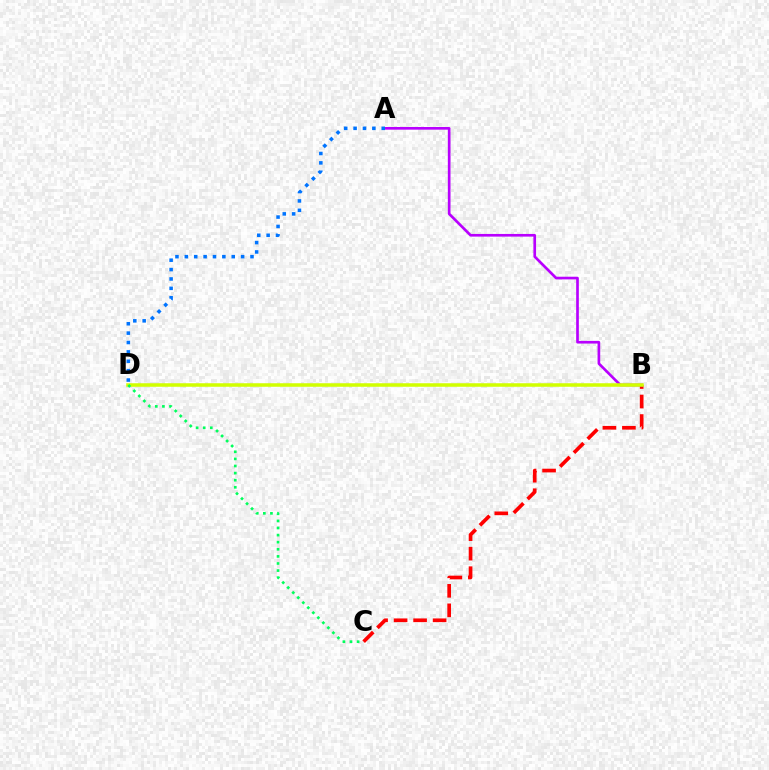{('B', 'C'): [{'color': '#ff0000', 'line_style': 'dashed', 'thickness': 2.65}], ('A', 'B'): [{'color': '#b900ff', 'line_style': 'solid', 'thickness': 1.92}], ('B', 'D'): [{'color': '#d1ff00', 'line_style': 'solid', 'thickness': 2.54}], ('C', 'D'): [{'color': '#00ff5c', 'line_style': 'dotted', 'thickness': 1.93}], ('A', 'D'): [{'color': '#0074ff', 'line_style': 'dotted', 'thickness': 2.55}]}